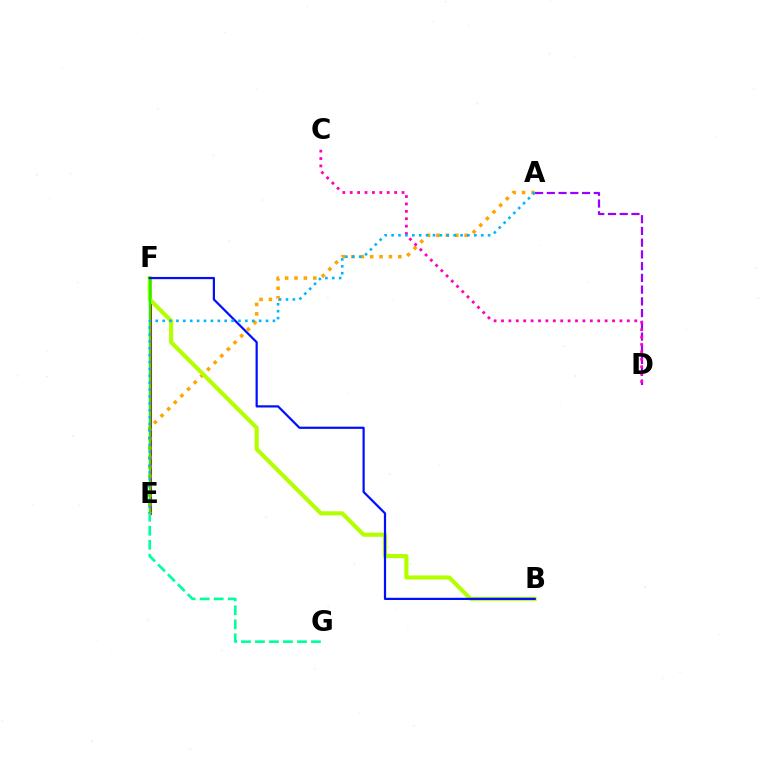{('E', 'F'): [{'color': '#ff0000', 'line_style': 'solid', 'thickness': 2.21}, {'color': '#08ff00', 'line_style': 'solid', 'thickness': 1.64}], ('A', 'E'): [{'color': '#ffa500', 'line_style': 'dotted', 'thickness': 2.55}, {'color': '#00b5ff', 'line_style': 'dotted', 'thickness': 1.87}], ('B', 'F'): [{'color': '#b3ff00', 'line_style': 'solid', 'thickness': 2.96}, {'color': '#0010ff', 'line_style': 'solid', 'thickness': 1.6}], ('E', 'G'): [{'color': '#00ff9d', 'line_style': 'dashed', 'thickness': 1.9}], ('A', 'D'): [{'color': '#9b00ff', 'line_style': 'dashed', 'thickness': 1.59}], ('C', 'D'): [{'color': '#ff00bd', 'line_style': 'dotted', 'thickness': 2.01}]}